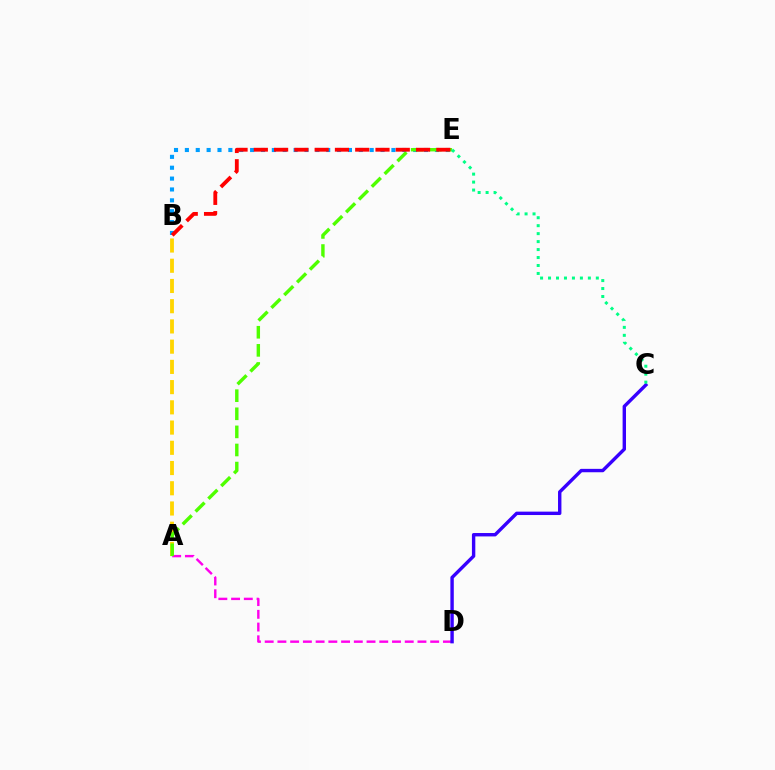{('A', 'B'): [{'color': '#ffd500', 'line_style': 'dashed', 'thickness': 2.75}], ('A', 'D'): [{'color': '#ff00ed', 'line_style': 'dashed', 'thickness': 1.73}], ('B', 'E'): [{'color': '#009eff', 'line_style': 'dotted', 'thickness': 2.95}, {'color': '#ff0000', 'line_style': 'dashed', 'thickness': 2.75}], ('A', 'E'): [{'color': '#4fff00', 'line_style': 'dashed', 'thickness': 2.46}], ('C', 'D'): [{'color': '#3700ff', 'line_style': 'solid', 'thickness': 2.45}], ('C', 'E'): [{'color': '#00ff86', 'line_style': 'dotted', 'thickness': 2.16}]}